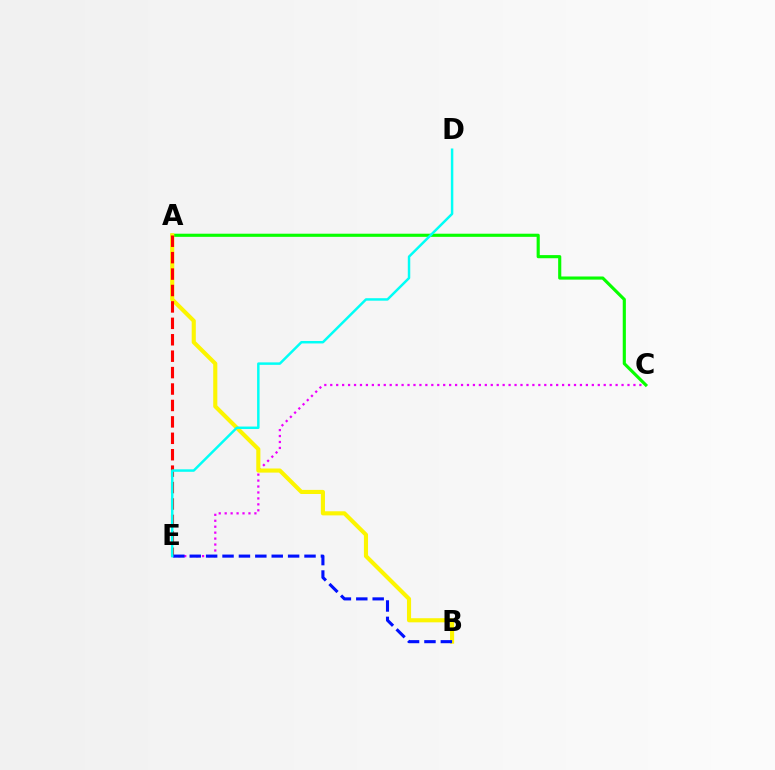{('C', 'E'): [{'color': '#ee00ff', 'line_style': 'dotted', 'thickness': 1.62}], ('A', 'C'): [{'color': '#08ff00', 'line_style': 'solid', 'thickness': 2.26}], ('A', 'B'): [{'color': '#fcf500', 'line_style': 'solid', 'thickness': 2.96}], ('A', 'E'): [{'color': '#ff0000', 'line_style': 'dashed', 'thickness': 2.23}], ('B', 'E'): [{'color': '#0010ff', 'line_style': 'dashed', 'thickness': 2.23}], ('D', 'E'): [{'color': '#00fff6', 'line_style': 'solid', 'thickness': 1.78}]}